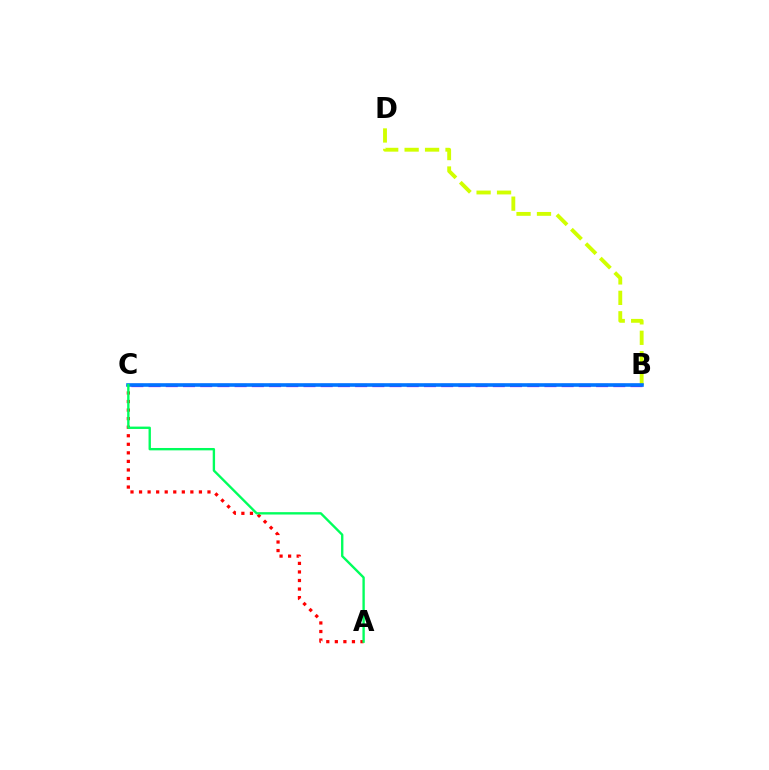{('B', 'D'): [{'color': '#d1ff00', 'line_style': 'dashed', 'thickness': 2.78}], ('A', 'C'): [{'color': '#ff0000', 'line_style': 'dotted', 'thickness': 2.32}, {'color': '#00ff5c', 'line_style': 'solid', 'thickness': 1.7}], ('B', 'C'): [{'color': '#b900ff', 'line_style': 'dashed', 'thickness': 2.34}, {'color': '#0074ff', 'line_style': 'solid', 'thickness': 2.59}]}